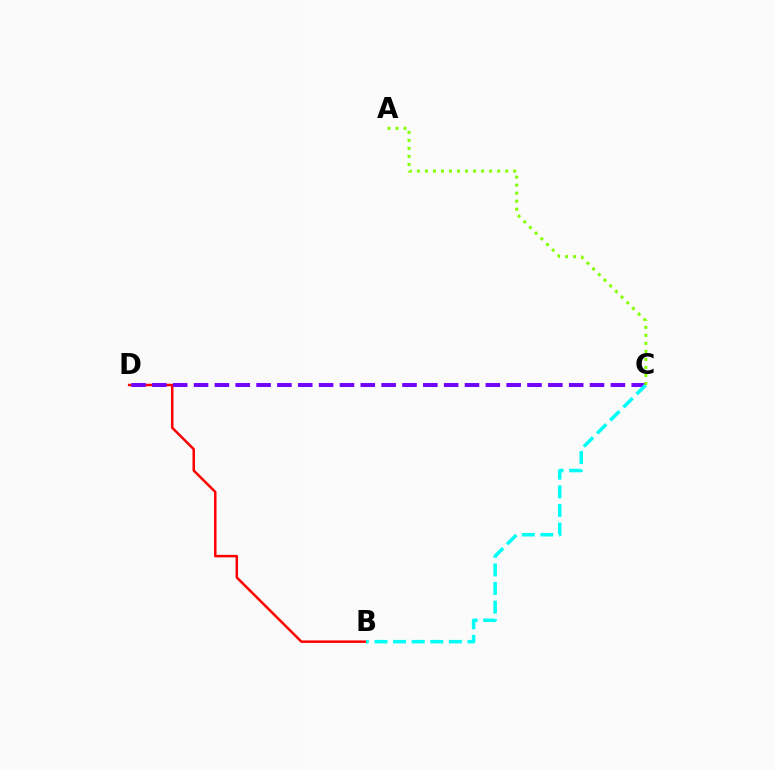{('B', 'D'): [{'color': '#ff0000', 'line_style': 'solid', 'thickness': 1.8}], ('C', 'D'): [{'color': '#7200ff', 'line_style': 'dashed', 'thickness': 2.83}], ('B', 'C'): [{'color': '#00fff6', 'line_style': 'dashed', 'thickness': 2.53}], ('A', 'C'): [{'color': '#84ff00', 'line_style': 'dotted', 'thickness': 2.18}]}